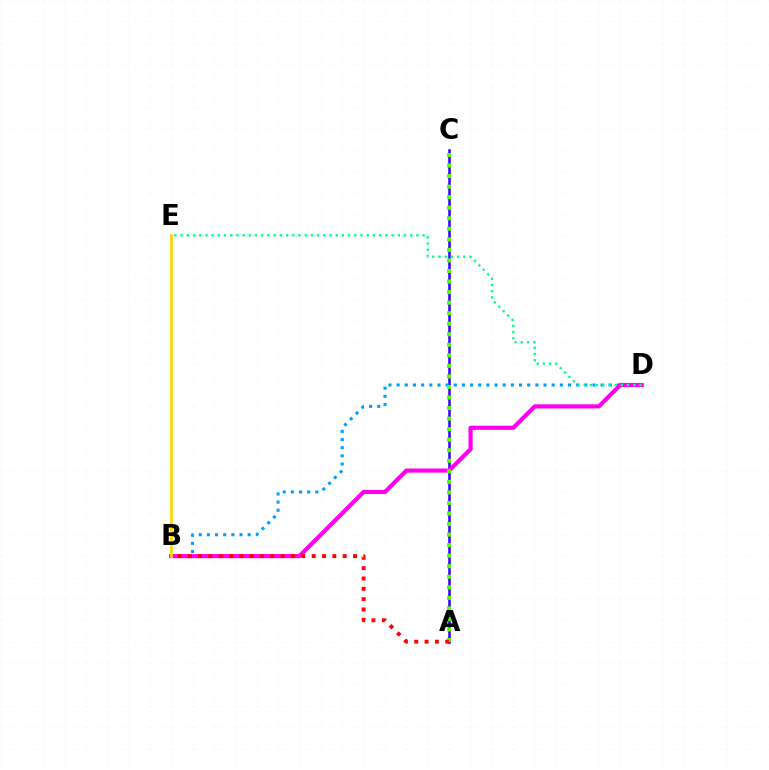{('A', 'C'): [{'color': '#3700ff', 'line_style': 'solid', 'thickness': 1.84}, {'color': '#4fff00', 'line_style': 'dotted', 'thickness': 2.86}], ('B', 'D'): [{'color': '#009eff', 'line_style': 'dotted', 'thickness': 2.22}, {'color': '#ff00ed', 'line_style': 'solid', 'thickness': 2.99}], ('B', 'E'): [{'color': '#ffd500', 'line_style': 'solid', 'thickness': 1.97}], ('D', 'E'): [{'color': '#00ff86', 'line_style': 'dotted', 'thickness': 1.69}], ('A', 'B'): [{'color': '#ff0000', 'line_style': 'dotted', 'thickness': 2.81}]}